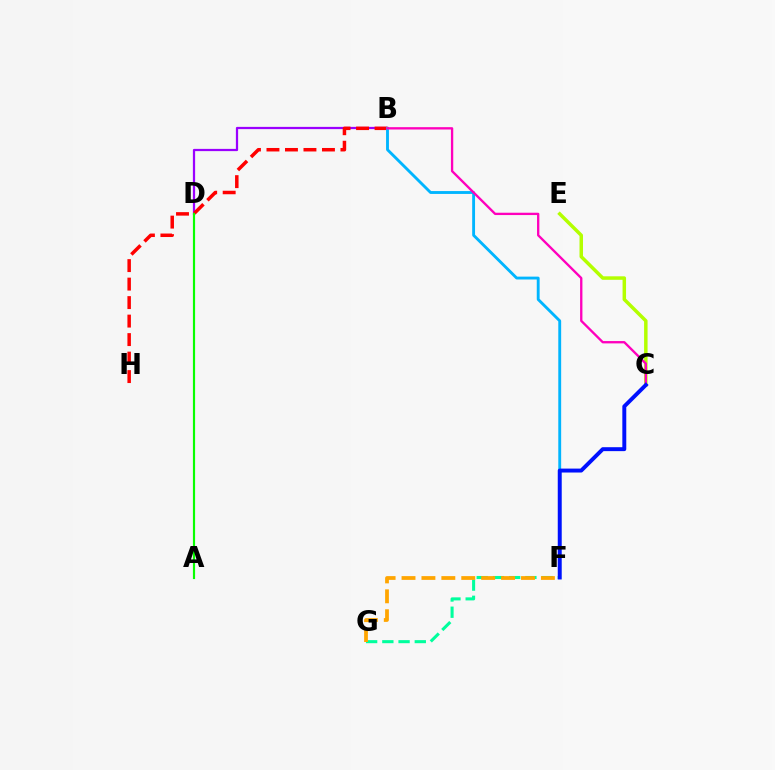{('C', 'E'): [{'color': '#b3ff00', 'line_style': 'solid', 'thickness': 2.51}], ('B', 'D'): [{'color': '#9b00ff', 'line_style': 'solid', 'thickness': 1.61}], ('F', 'G'): [{'color': '#00ff9d', 'line_style': 'dashed', 'thickness': 2.2}, {'color': '#ffa500', 'line_style': 'dashed', 'thickness': 2.71}], ('B', 'H'): [{'color': '#ff0000', 'line_style': 'dashed', 'thickness': 2.51}], ('A', 'D'): [{'color': '#08ff00', 'line_style': 'solid', 'thickness': 1.56}], ('B', 'F'): [{'color': '#00b5ff', 'line_style': 'solid', 'thickness': 2.06}], ('B', 'C'): [{'color': '#ff00bd', 'line_style': 'solid', 'thickness': 1.68}], ('C', 'F'): [{'color': '#0010ff', 'line_style': 'solid', 'thickness': 2.83}]}